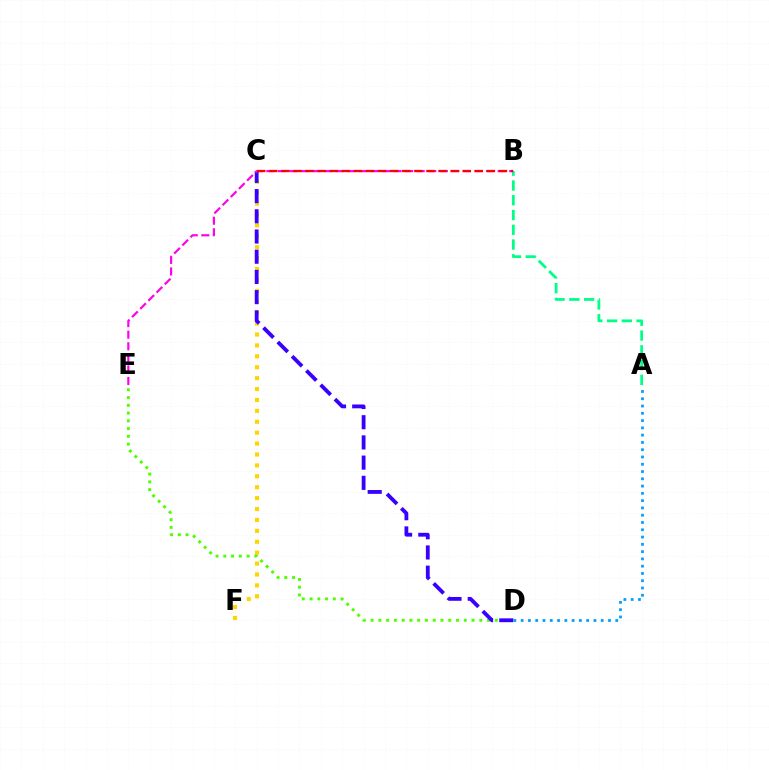{('A', 'B'): [{'color': '#00ff86', 'line_style': 'dashed', 'thickness': 2.01}], ('C', 'F'): [{'color': '#ffd500', 'line_style': 'dotted', 'thickness': 2.96}], ('D', 'E'): [{'color': '#4fff00', 'line_style': 'dotted', 'thickness': 2.11}], ('C', 'D'): [{'color': '#3700ff', 'line_style': 'dashed', 'thickness': 2.75}], ('B', 'E'): [{'color': '#ff00ed', 'line_style': 'dashed', 'thickness': 1.57}], ('B', 'C'): [{'color': '#ff0000', 'line_style': 'dashed', 'thickness': 1.64}], ('A', 'D'): [{'color': '#009eff', 'line_style': 'dotted', 'thickness': 1.98}]}